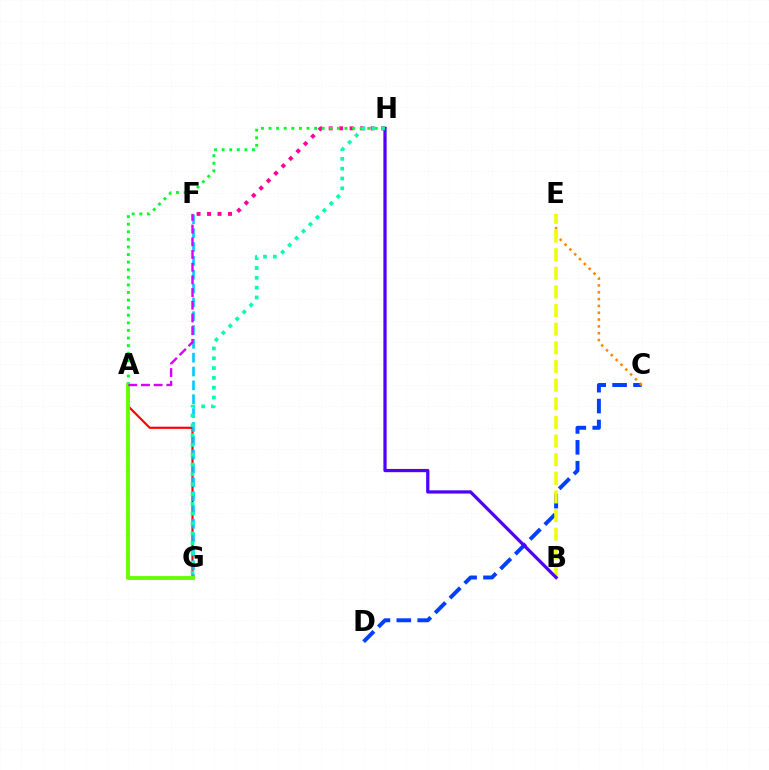{('A', 'G'): [{'color': '#ff0000', 'line_style': 'solid', 'thickness': 1.56}, {'color': '#66ff00', 'line_style': 'solid', 'thickness': 2.76}], ('F', 'H'): [{'color': '#ff00a0', 'line_style': 'dotted', 'thickness': 2.85}], ('C', 'D'): [{'color': '#003fff', 'line_style': 'dashed', 'thickness': 2.84}], ('A', 'H'): [{'color': '#00ff27', 'line_style': 'dotted', 'thickness': 2.06}], ('F', 'G'): [{'color': '#00c7ff', 'line_style': 'dashed', 'thickness': 1.88}], ('C', 'E'): [{'color': '#ff8800', 'line_style': 'dotted', 'thickness': 1.85}], ('B', 'E'): [{'color': '#eeff00', 'line_style': 'dashed', 'thickness': 2.53}], ('B', 'H'): [{'color': '#4f00ff', 'line_style': 'solid', 'thickness': 2.33}], ('G', 'H'): [{'color': '#00ffaf', 'line_style': 'dotted', 'thickness': 2.67}], ('A', 'F'): [{'color': '#d600ff', 'line_style': 'dashed', 'thickness': 1.72}]}